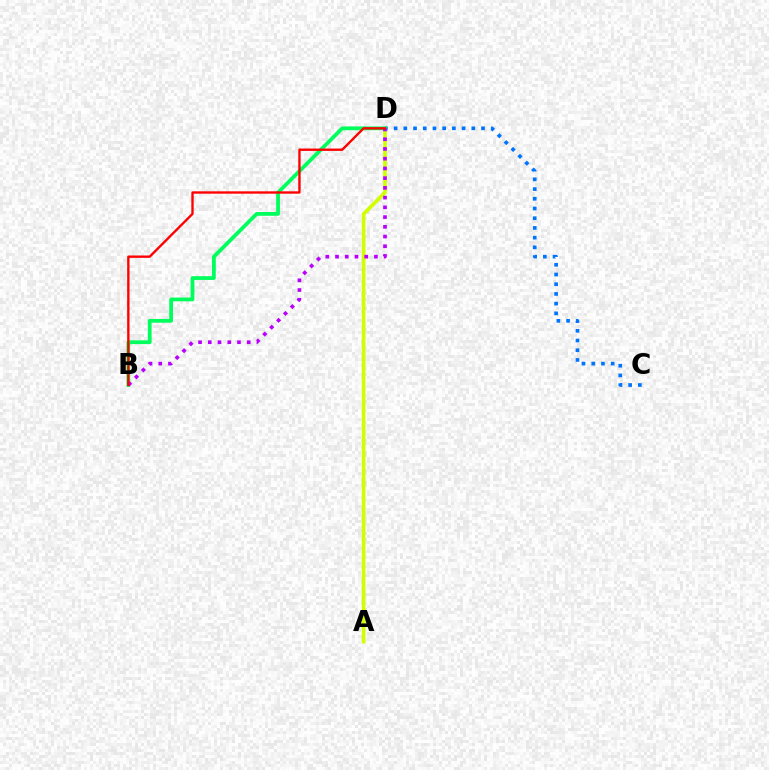{('A', 'D'): [{'color': '#d1ff00', 'line_style': 'solid', 'thickness': 2.65}], ('C', 'D'): [{'color': '#0074ff', 'line_style': 'dotted', 'thickness': 2.64}], ('B', 'D'): [{'color': '#00ff5c', 'line_style': 'solid', 'thickness': 2.72}, {'color': '#b900ff', 'line_style': 'dotted', 'thickness': 2.64}, {'color': '#ff0000', 'line_style': 'solid', 'thickness': 1.7}]}